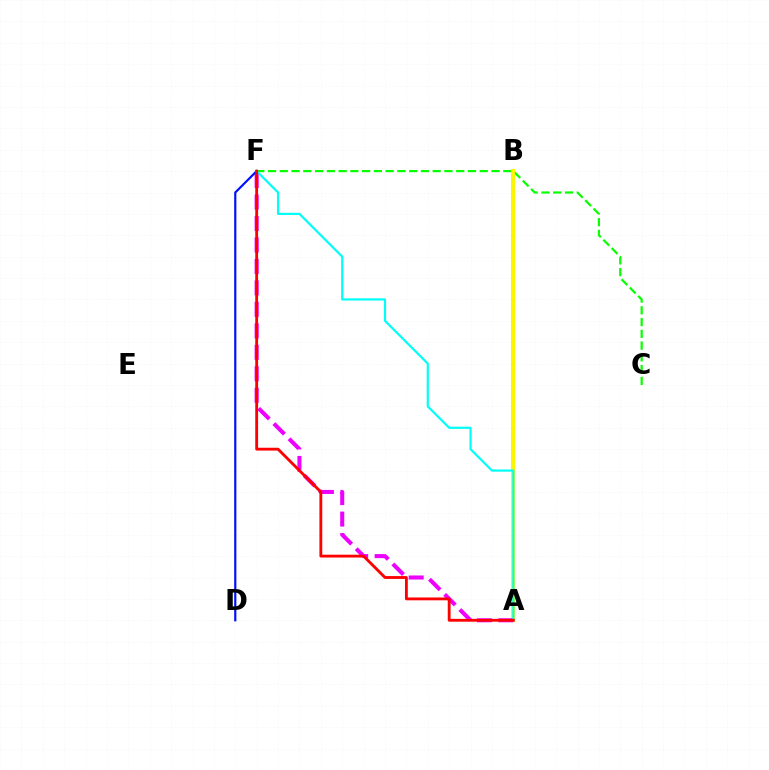{('C', 'F'): [{'color': '#08ff00', 'line_style': 'dashed', 'thickness': 1.6}], ('A', 'B'): [{'color': '#fcf500', 'line_style': 'solid', 'thickness': 2.92}], ('A', 'F'): [{'color': '#ee00ff', 'line_style': 'dashed', 'thickness': 2.92}, {'color': '#00fff6', 'line_style': 'solid', 'thickness': 1.58}, {'color': '#ff0000', 'line_style': 'solid', 'thickness': 2.05}], ('D', 'F'): [{'color': '#0010ff', 'line_style': 'solid', 'thickness': 1.57}]}